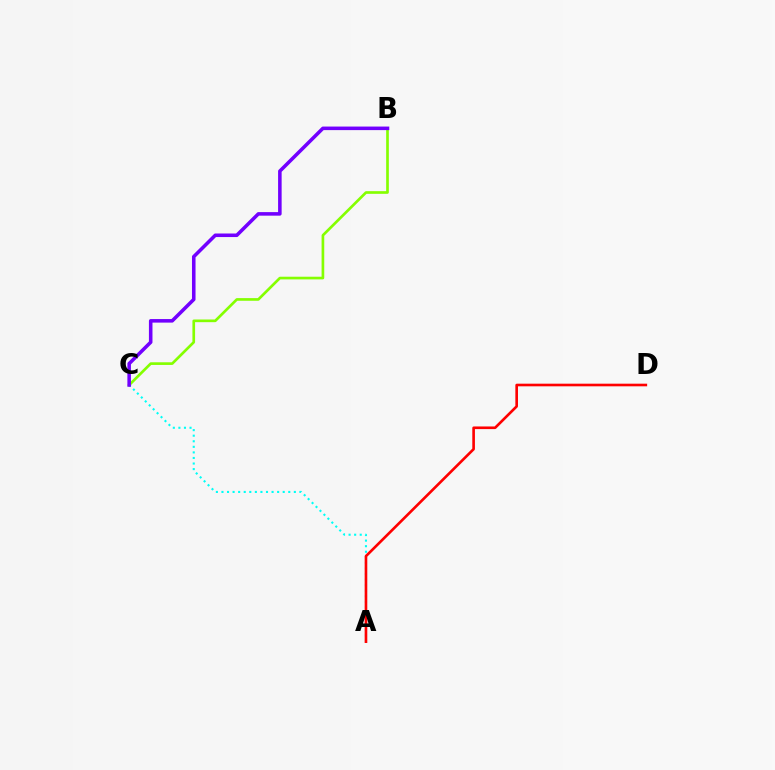{('A', 'C'): [{'color': '#00fff6', 'line_style': 'dotted', 'thickness': 1.51}], ('A', 'D'): [{'color': '#ff0000', 'line_style': 'solid', 'thickness': 1.9}], ('B', 'C'): [{'color': '#84ff00', 'line_style': 'solid', 'thickness': 1.92}, {'color': '#7200ff', 'line_style': 'solid', 'thickness': 2.56}]}